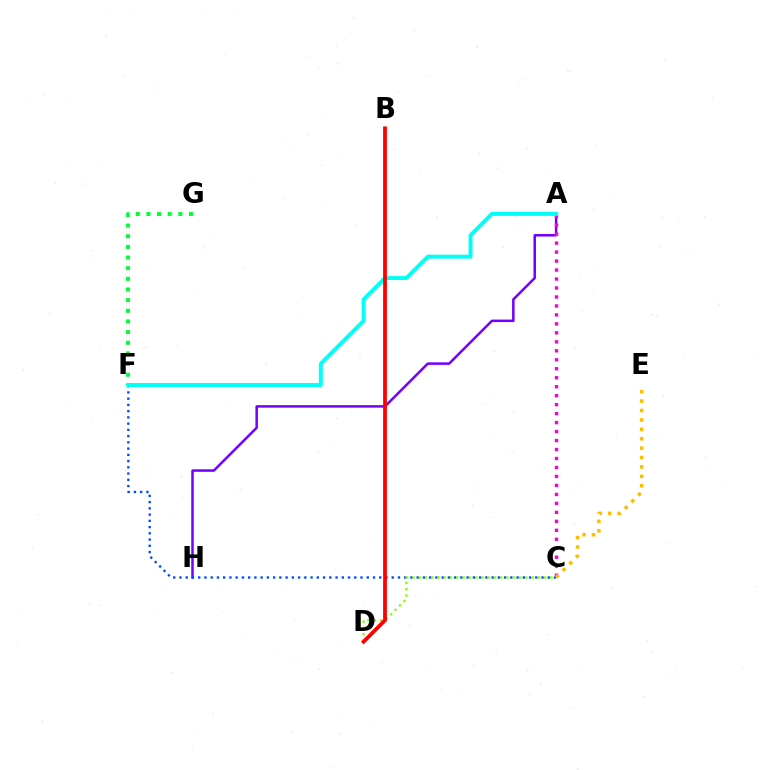{('A', 'H'): [{'color': '#7200ff', 'line_style': 'solid', 'thickness': 1.8}], ('A', 'C'): [{'color': '#ff00cf', 'line_style': 'dotted', 'thickness': 2.44}], ('F', 'G'): [{'color': '#00ff39', 'line_style': 'dotted', 'thickness': 2.89}], ('C', 'F'): [{'color': '#004bff', 'line_style': 'dotted', 'thickness': 1.7}], ('C', 'D'): [{'color': '#84ff00', 'line_style': 'dotted', 'thickness': 1.7}], ('A', 'F'): [{'color': '#00fff6', 'line_style': 'solid', 'thickness': 2.82}], ('C', 'E'): [{'color': '#ffbd00', 'line_style': 'dotted', 'thickness': 2.56}], ('B', 'D'): [{'color': '#ff0000', 'line_style': 'solid', 'thickness': 2.71}]}